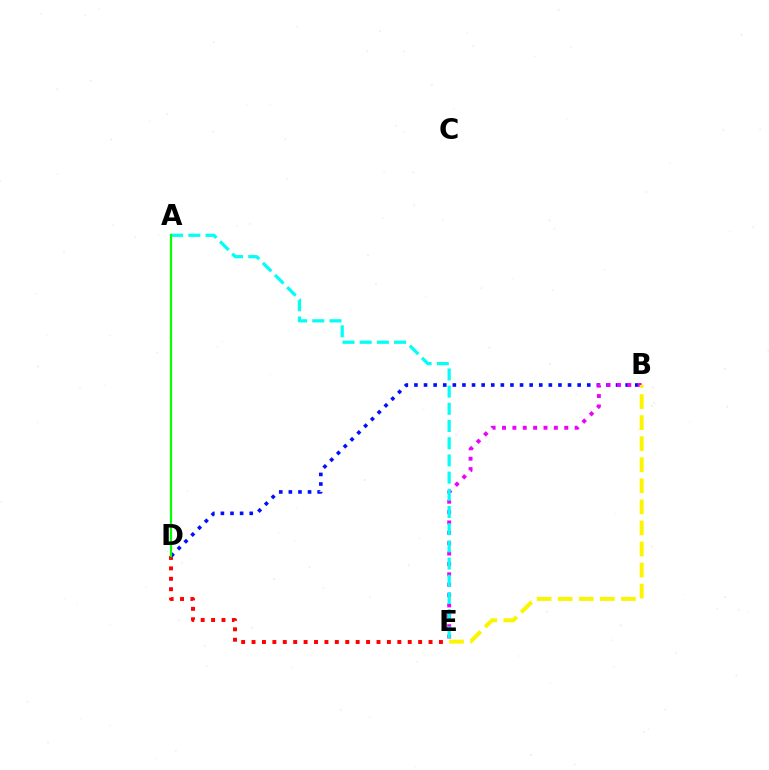{('D', 'E'): [{'color': '#ff0000', 'line_style': 'dotted', 'thickness': 2.83}], ('B', 'D'): [{'color': '#0010ff', 'line_style': 'dotted', 'thickness': 2.61}], ('B', 'E'): [{'color': '#ee00ff', 'line_style': 'dotted', 'thickness': 2.82}, {'color': '#fcf500', 'line_style': 'dashed', 'thickness': 2.86}], ('A', 'E'): [{'color': '#00fff6', 'line_style': 'dashed', 'thickness': 2.34}], ('A', 'D'): [{'color': '#08ff00', 'line_style': 'solid', 'thickness': 1.57}]}